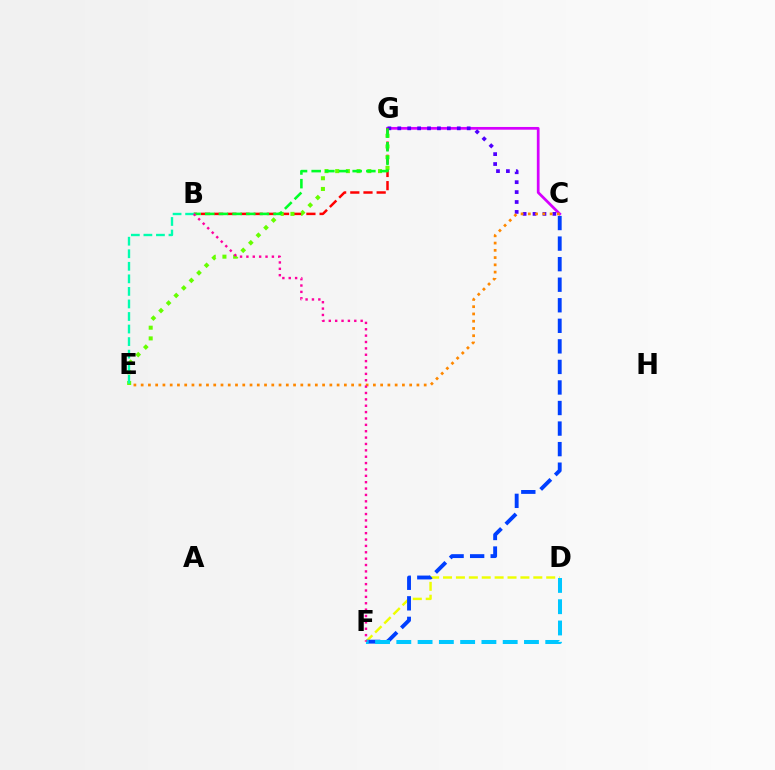{('C', 'G'): [{'color': '#d600ff', 'line_style': 'solid', 'thickness': 1.96}, {'color': '#4f00ff', 'line_style': 'dotted', 'thickness': 2.69}], ('B', 'G'): [{'color': '#ff0000', 'line_style': 'dashed', 'thickness': 1.79}, {'color': '#00ff27', 'line_style': 'dashed', 'thickness': 1.86}], ('E', 'G'): [{'color': '#66ff00', 'line_style': 'dotted', 'thickness': 2.91}], ('D', 'F'): [{'color': '#eeff00', 'line_style': 'dashed', 'thickness': 1.75}, {'color': '#00c7ff', 'line_style': 'dashed', 'thickness': 2.89}], ('C', 'F'): [{'color': '#003fff', 'line_style': 'dashed', 'thickness': 2.79}], ('C', 'E'): [{'color': '#ff8800', 'line_style': 'dotted', 'thickness': 1.97}], ('B', 'E'): [{'color': '#00ffaf', 'line_style': 'dashed', 'thickness': 1.7}], ('B', 'F'): [{'color': '#ff00a0', 'line_style': 'dotted', 'thickness': 1.73}]}